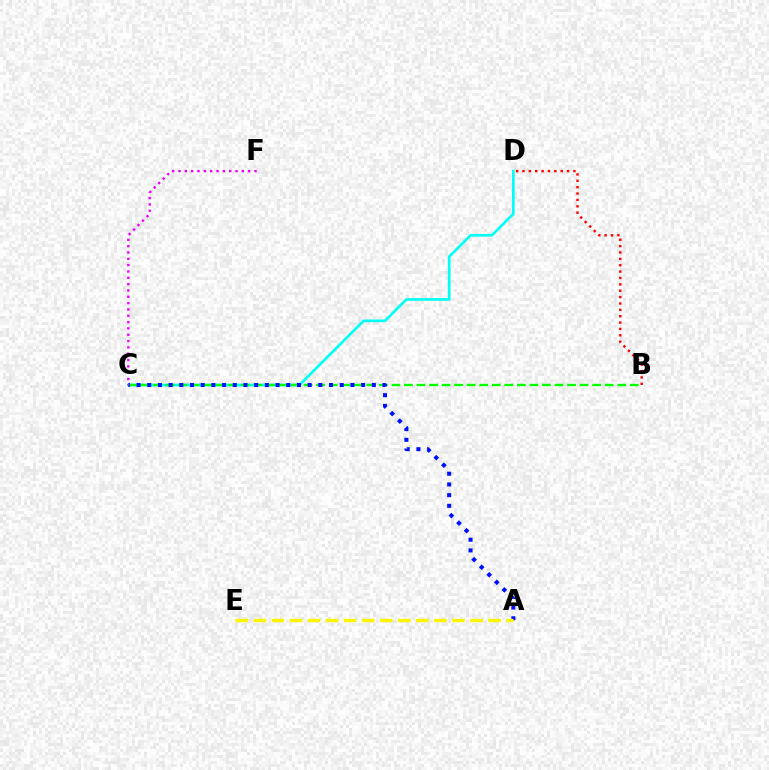{('C', 'D'): [{'color': '#00fff6', 'line_style': 'solid', 'thickness': 1.92}], ('B', 'C'): [{'color': '#08ff00', 'line_style': 'dashed', 'thickness': 1.7}], ('A', 'C'): [{'color': '#0010ff', 'line_style': 'dotted', 'thickness': 2.91}], ('A', 'E'): [{'color': '#fcf500', 'line_style': 'dashed', 'thickness': 2.45}], ('C', 'F'): [{'color': '#ee00ff', 'line_style': 'dotted', 'thickness': 1.72}], ('B', 'D'): [{'color': '#ff0000', 'line_style': 'dotted', 'thickness': 1.73}]}